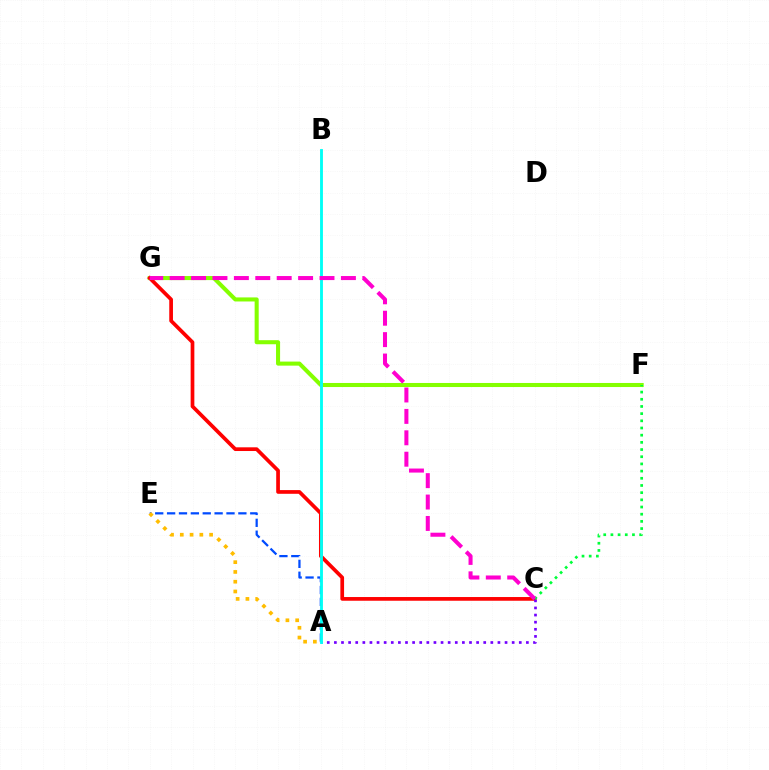{('A', 'E'): [{'color': '#004bff', 'line_style': 'dashed', 'thickness': 1.61}, {'color': '#ffbd00', 'line_style': 'dotted', 'thickness': 2.65}], ('F', 'G'): [{'color': '#84ff00', 'line_style': 'solid', 'thickness': 2.92}], ('C', 'G'): [{'color': '#ff0000', 'line_style': 'solid', 'thickness': 2.67}, {'color': '#ff00cf', 'line_style': 'dashed', 'thickness': 2.91}], ('A', 'C'): [{'color': '#7200ff', 'line_style': 'dotted', 'thickness': 1.93}], ('C', 'F'): [{'color': '#00ff39', 'line_style': 'dotted', 'thickness': 1.95}], ('A', 'B'): [{'color': '#00fff6', 'line_style': 'solid', 'thickness': 2.06}]}